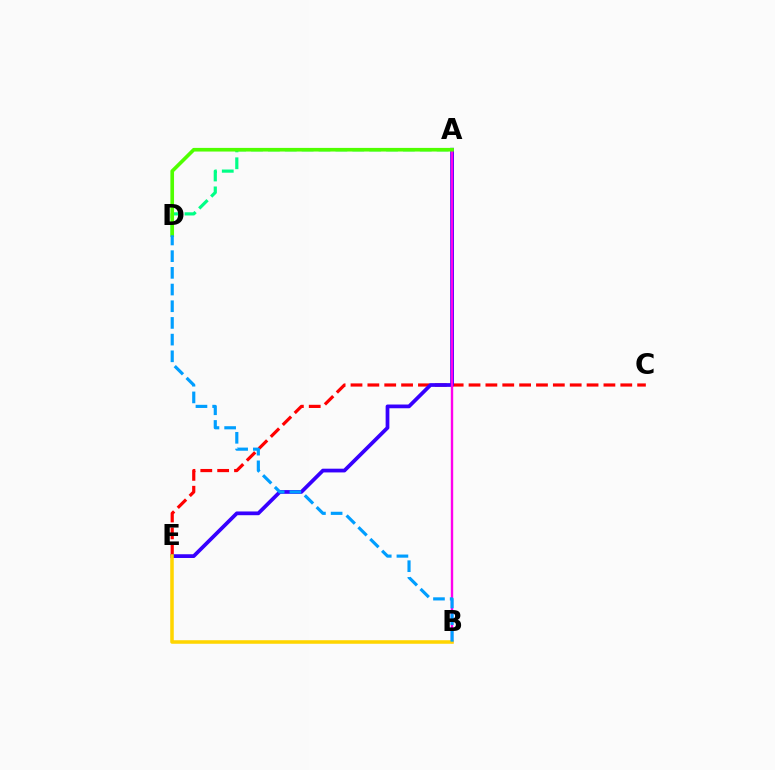{('C', 'E'): [{'color': '#ff0000', 'line_style': 'dashed', 'thickness': 2.29}], ('A', 'E'): [{'color': '#3700ff', 'line_style': 'solid', 'thickness': 2.69}], ('A', 'D'): [{'color': '#00ff86', 'line_style': 'dashed', 'thickness': 2.29}, {'color': '#4fff00', 'line_style': 'solid', 'thickness': 2.62}], ('A', 'B'): [{'color': '#ff00ed', 'line_style': 'solid', 'thickness': 1.72}], ('B', 'E'): [{'color': '#ffd500', 'line_style': 'solid', 'thickness': 2.55}], ('B', 'D'): [{'color': '#009eff', 'line_style': 'dashed', 'thickness': 2.27}]}